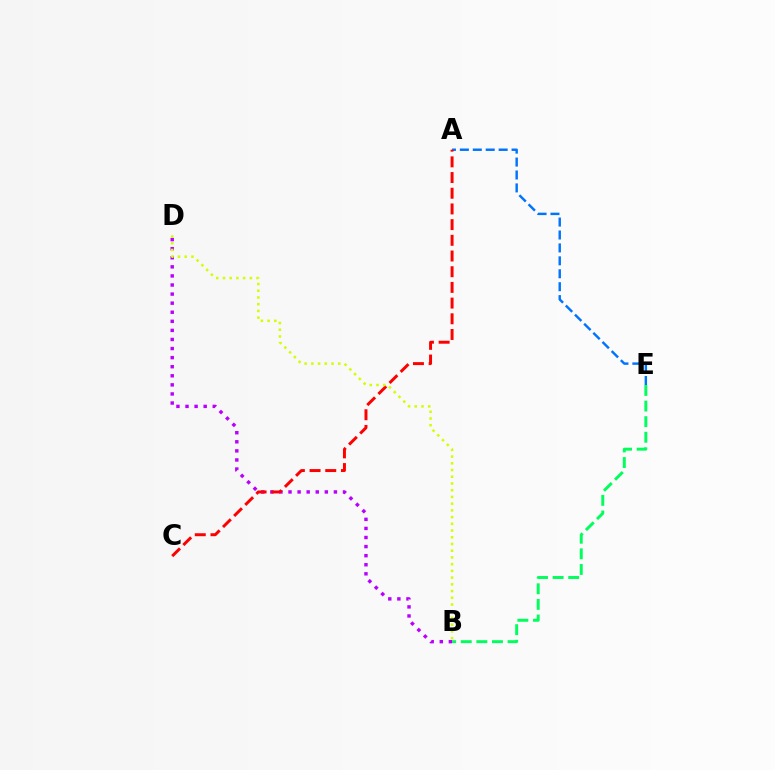{('B', 'E'): [{'color': '#00ff5c', 'line_style': 'dashed', 'thickness': 2.12}], ('B', 'D'): [{'color': '#b900ff', 'line_style': 'dotted', 'thickness': 2.47}, {'color': '#d1ff00', 'line_style': 'dotted', 'thickness': 1.83}], ('A', 'E'): [{'color': '#0074ff', 'line_style': 'dashed', 'thickness': 1.76}], ('A', 'C'): [{'color': '#ff0000', 'line_style': 'dashed', 'thickness': 2.13}]}